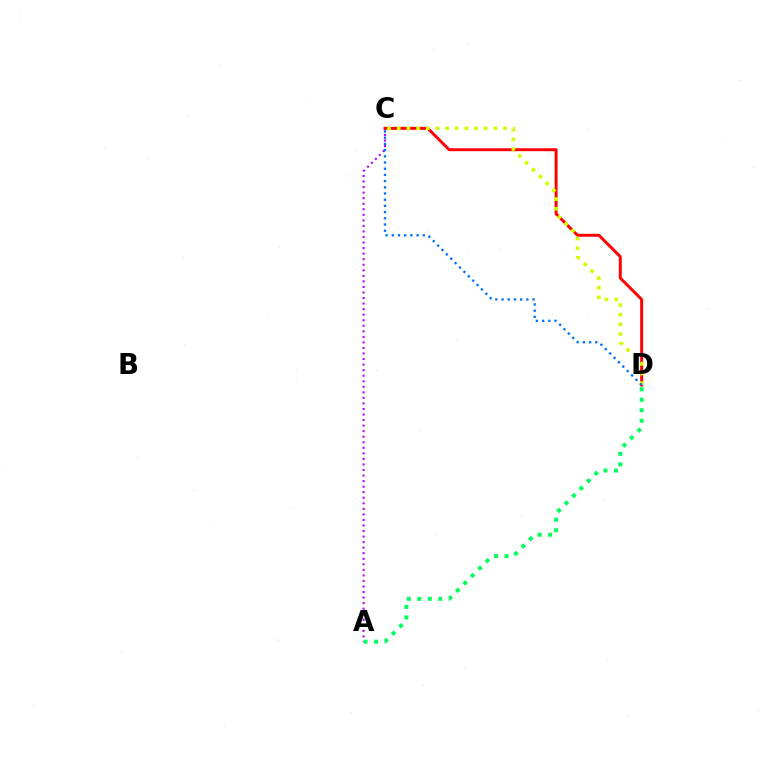{('A', 'C'): [{'color': '#b900ff', 'line_style': 'dotted', 'thickness': 1.51}], ('C', 'D'): [{'color': '#ff0000', 'line_style': 'solid', 'thickness': 2.11}, {'color': '#d1ff00', 'line_style': 'dotted', 'thickness': 2.63}, {'color': '#0074ff', 'line_style': 'dotted', 'thickness': 1.68}], ('A', 'D'): [{'color': '#00ff5c', 'line_style': 'dotted', 'thickness': 2.85}]}